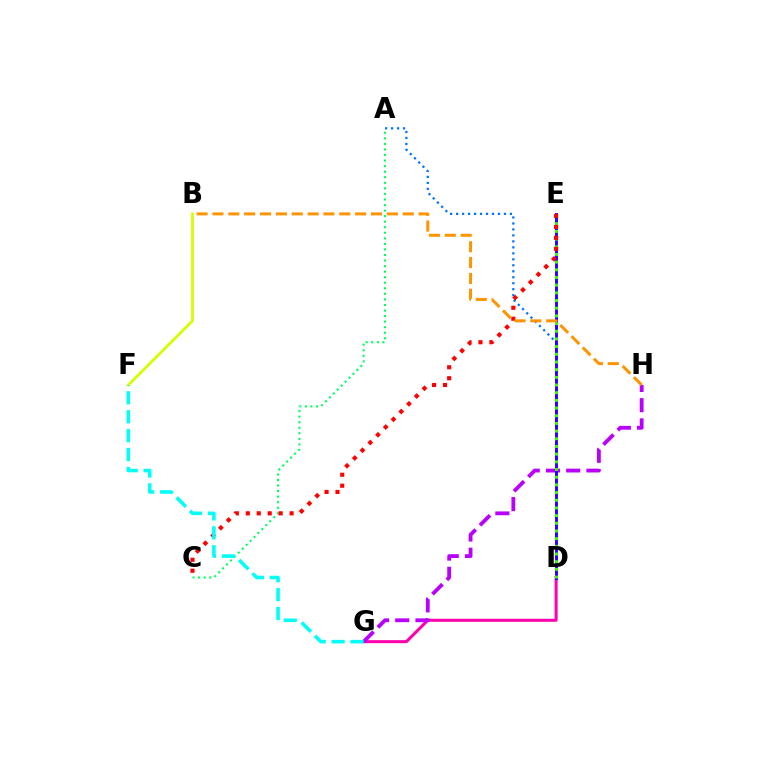{('A', 'D'): [{'color': '#0074ff', 'line_style': 'dotted', 'thickness': 1.62}], ('D', 'G'): [{'color': '#ff00ac', 'line_style': 'solid', 'thickness': 2.17}], ('B', 'F'): [{'color': '#d1ff00', 'line_style': 'solid', 'thickness': 1.99}], ('G', 'H'): [{'color': '#b900ff', 'line_style': 'dashed', 'thickness': 2.75}], ('A', 'C'): [{'color': '#00ff5c', 'line_style': 'dotted', 'thickness': 1.51}], ('D', 'E'): [{'color': '#2500ff', 'line_style': 'solid', 'thickness': 2.08}, {'color': '#3dff00', 'line_style': 'dotted', 'thickness': 2.09}], ('C', 'E'): [{'color': '#ff0000', 'line_style': 'dotted', 'thickness': 2.98}], ('B', 'H'): [{'color': '#ff9400', 'line_style': 'dashed', 'thickness': 2.15}], ('F', 'G'): [{'color': '#00fff6', 'line_style': 'dashed', 'thickness': 2.57}]}